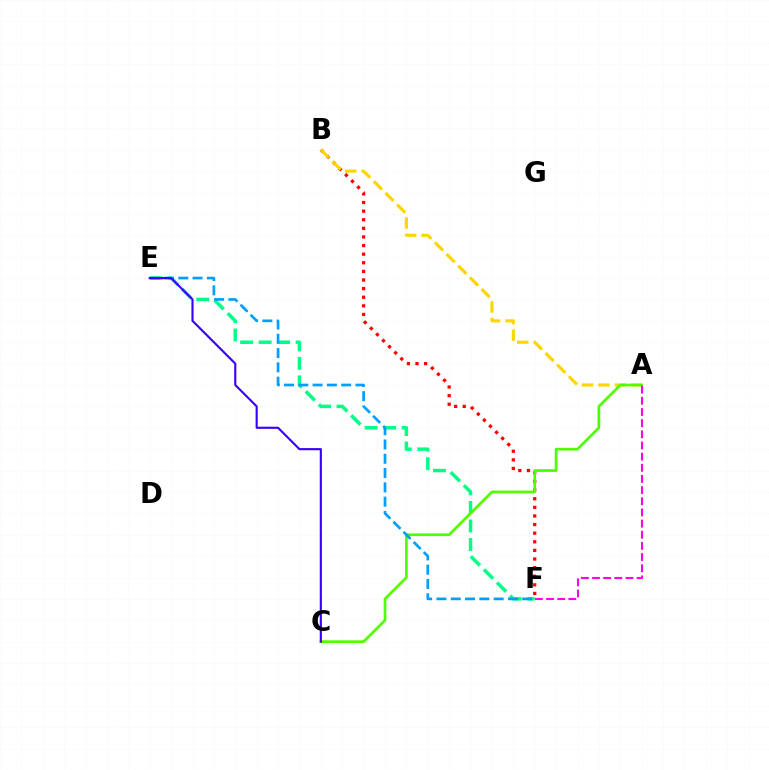{('B', 'F'): [{'color': '#ff0000', 'line_style': 'dotted', 'thickness': 2.34}], ('A', 'B'): [{'color': '#ffd500', 'line_style': 'dashed', 'thickness': 2.24}], ('E', 'F'): [{'color': '#00ff86', 'line_style': 'dashed', 'thickness': 2.51}, {'color': '#009eff', 'line_style': 'dashed', 'thickness': 1.94}], ('A', 'C'): [{'color': '#4fff00', 'line_style': 'solid', 'thickness': 1.94}], ('A', 'F'): [{'color': '#ff00ed', 'line_style': 'dashed', 'thickness': 1.52}], ('C', 'E'): [{'color': '#3700ff', 'line_style': 'solid', 'thickness': 1.53}]}